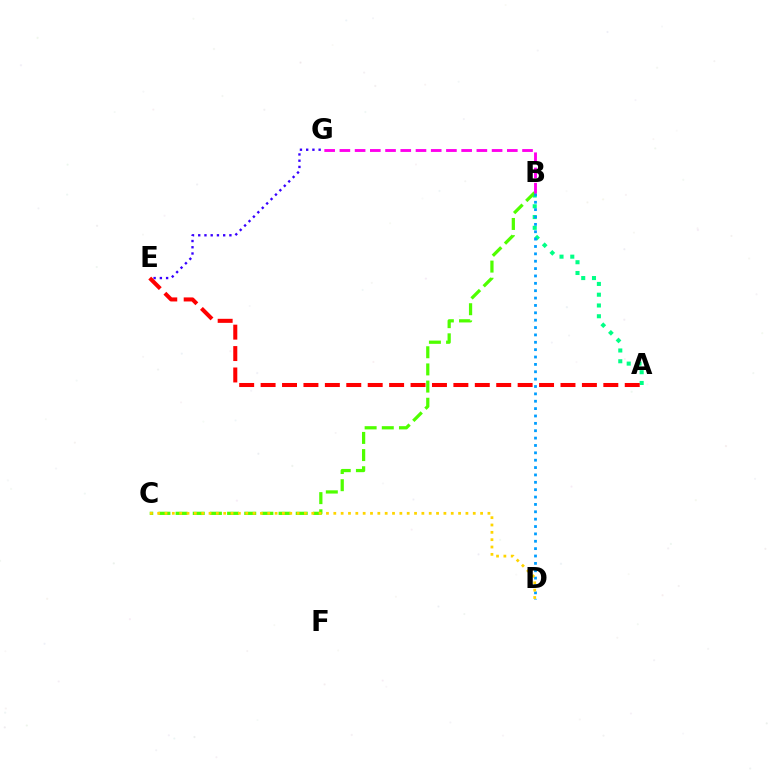{('A', 'B'): [{'color': '#00ff86', 'line_style': 'dotted', 'thickness': 2.93}], ('B', 'C'): [{'color': '#4fff00', 'line_style': 'dashed', 'thickness': 2.33}], ('B', 'D'): [{'color': '#009eff', 'line_style': 'dotted', 'thickness': 2.0}], ('B', 'G'): [{'color': '#ff00ed', 'line_style': 'dashed', 'thickness': 2.07}], ('C', 'D'): [{'color': '#ffd500', 'line_style': 'dotted', 'thickness': 1.99}], ('E', 'G'): [{'color': '#3700ff', 'line_style': 'dotted', 'thickness': 1.69}], ('A', 'E'): [{'color': '#ff0000', 'line_style': 'dashed', 'thickness': 2.91}]}